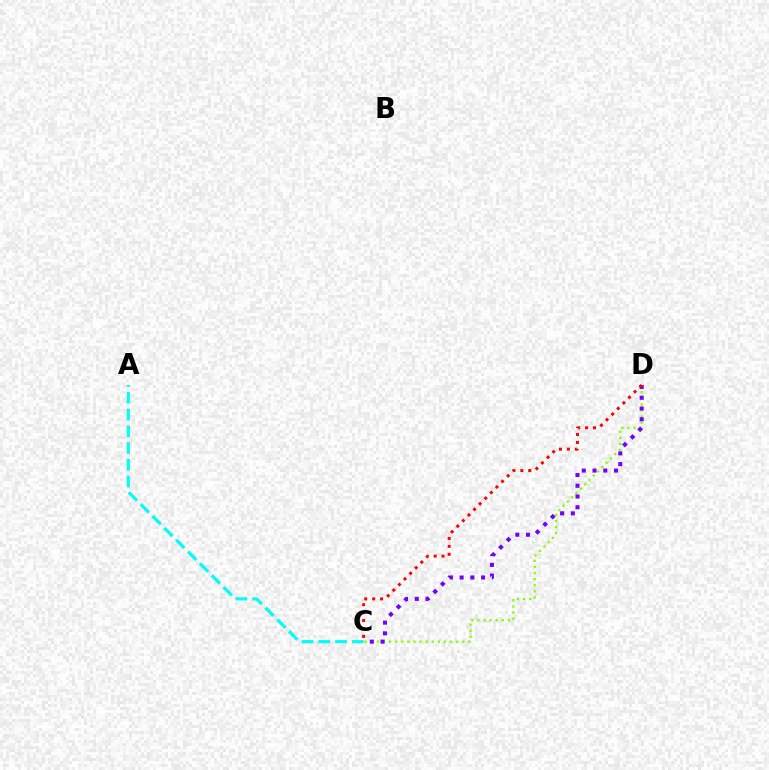{('A', 'C'): [{'color': '#00fff6', 'line_style': 'dashed', 'thickness': 2.28}], ('C', 'D'): [{'color': '#84ff00', 'line_style': 'dotted', 'thickness': 1.66}, {'color': '#7200ff', 'line_style': 'dotted', 'thickness': 2.92}, {'color': '#ff0000', 'line_style': 'dotted', 'thickness': 2.15}]}